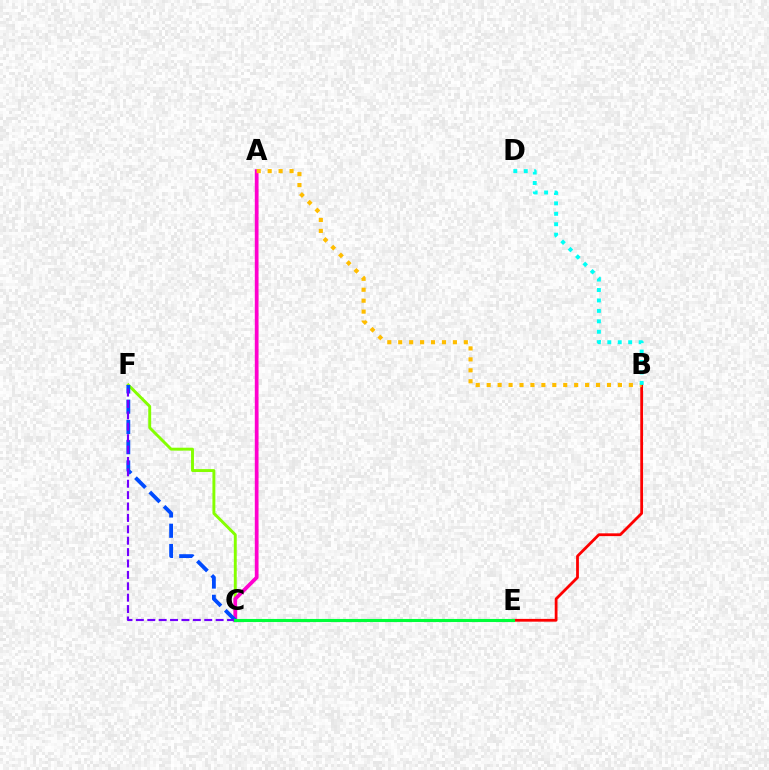{('C', 'F'): [{'color': '#84ff00', 'line_style': 'solid', 'thickness': 2.1}, {'color': '#004bff', 'line_style': 'dashed', 'thickness': 2.75}, {'color': '#7200ff', 'line_style': 'dashed', 'thickness': 1.55}], ('A', 'C'): [{'color': '#ff00cf', 'line_style': 'solid', 'thickness': 2.69}], ('B', 'E'): [{'color': '#ff0000', 'line_style': 'solid', 'thickness': 2.0}], ('A', 'B'): [{'color': '#ffbd00', 'line_style': 'dotted', 'thickness': 2.97}], ('C', 'E'): [{'color': '#00ff39', 'line_style': 'solid', 'thickness': 2.23}], ('B', 'D'): [{'color': '#00fff6', 'line_style': 'dotted', 'thickness': 2.84}]}